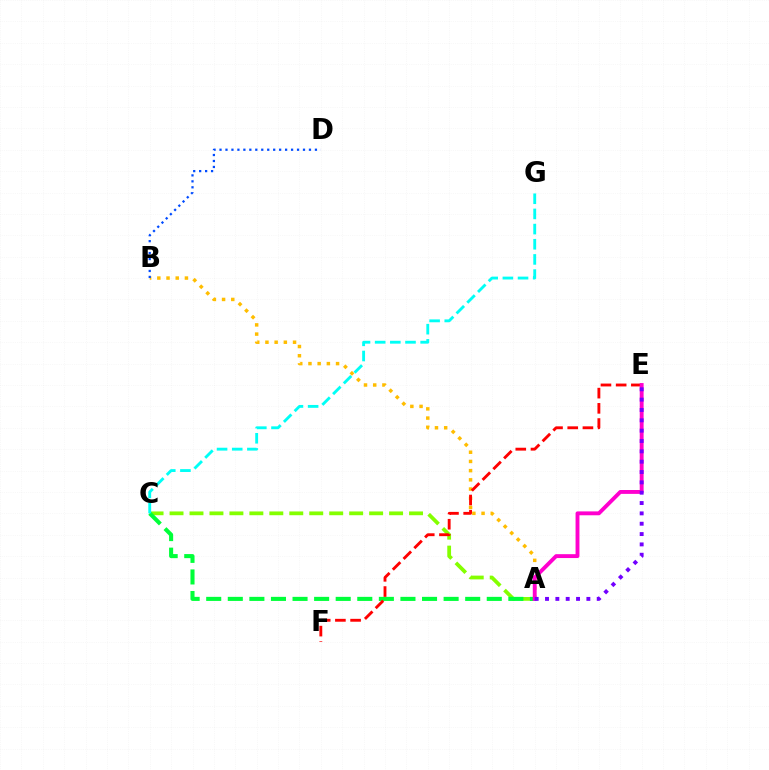{('A', 'C'): [{'color': '#84ff00', 'line_style': 'dashed', 'thickness': 2.71}, {'color': '#00ff39', 'line_style': 'dashed', 'thickness': 2.93}], ('A', 'B'): [{'color': '#ffbd00', 'line_style': 'dotted', 'thickness': 2.5}], ('E', 'F'): [{'color': '#ff0000', 'line_style': 'dashed', 'thickness': 2.07}], ('A', 'E'): [{'color': '#ff00cf', 'line_style': 'solid', 'thickness': 2.79}, {'color': '#7200ff', 'line_style': 'dotted', 'thickness': 2.81}], ('B', 'D'): [{'color': '#004bff', 'line_style': 'dotted', 'thickness': 1.62}], ('C', 'G'): [{'color': '#00fff6', 'line_style': 'dashed', 'thickness': 2.06}]}